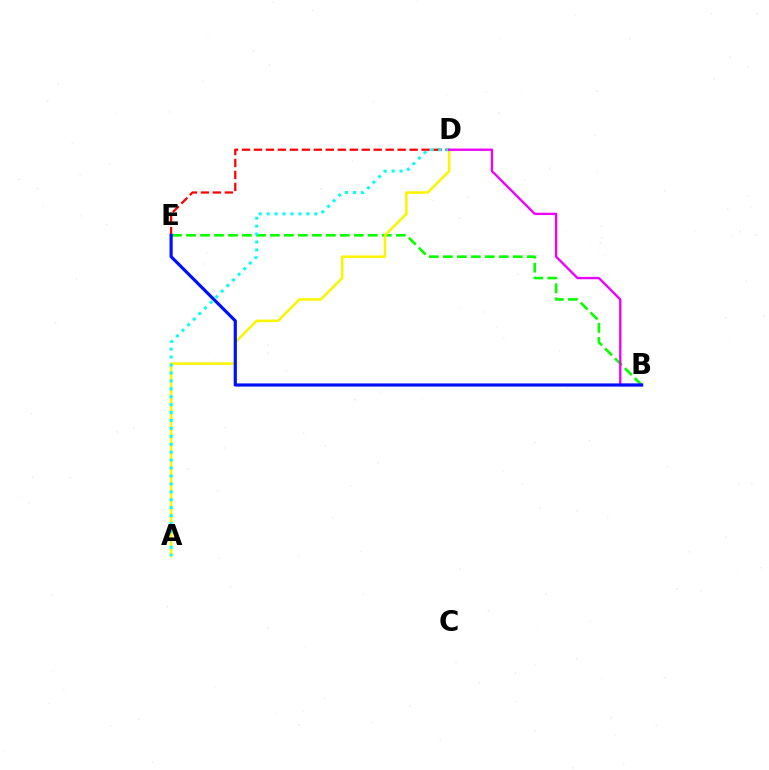{('B', 'E'): [{'color': '#08ff00', 'line_style': 'dashed', 'thickness': 1.9}, {'color': '#0010ff', 'line_style': 'solid', 'thickness': 2.28}], ('D', 'E'): [{'color': '#ff0000', 'line_style': 'dashed', 'thickness': 1.63}], ('A', 'D'): [{'color': '#fcf500', 'line_style': 'solid', 'thickness': 1.82}, {'color': '#00fff6', 'line_style': 'dotted', 'thickness': 2.15}], ('B', 'D'): [{'color': '#ee00ff', 'line_style': 'solid', 'thickness': 1.68}]}